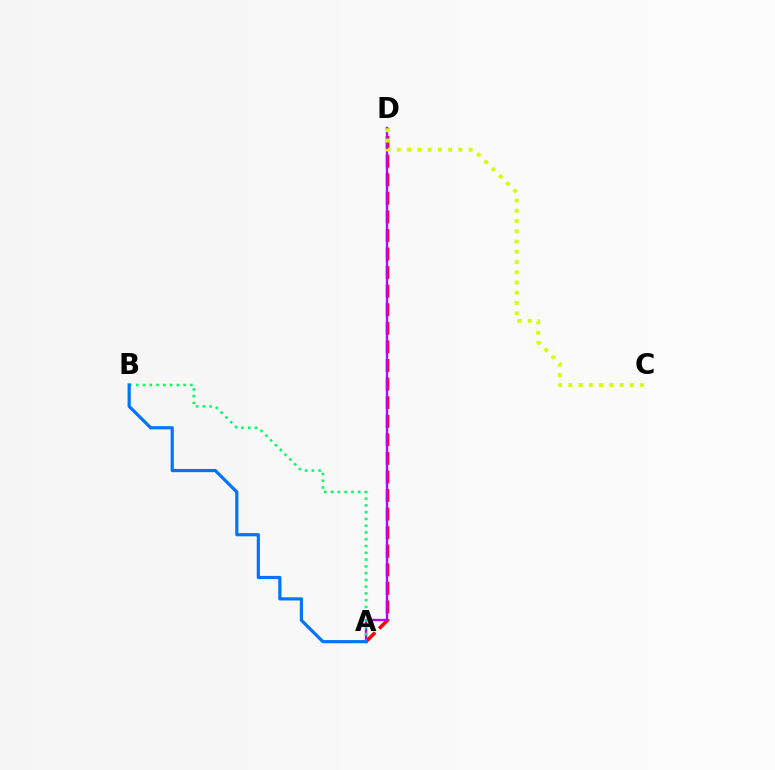{('A', 'D'): [{'color': '#ff0000', 'line_style': 'dashed', 'thickness': 2.52}, {'color': '#b900ff', 'line_style': 'solid', 'thickness': 1.66}], ('A', 'B'): [{'color': '#00ff5c', 'line_style': 'dotted', 'thickness': 1.84}, {'color': '#0074ff', 'line_style': 'solid', 'thickness': 2.29}], ('C', 'D'): [{'color': '#d1ff00', 'line_style': 'dotted', 'thickness': 2.79}]}